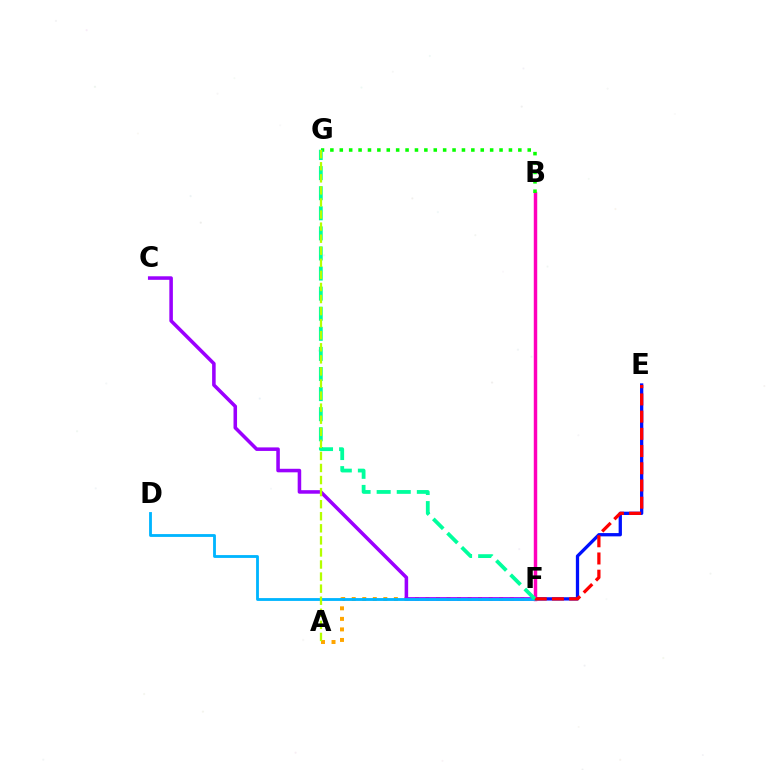{('E', 'F'): [{'color': '#0010ff', 'line_style': 'solid', 'thickness': 2.36}, {'color': '#ff0000', 'line_style': 'dashed', 'thickness': 2.34}], ('A', 'F'): [{'color': '#ffa500', 'line_style': 'dotted', 'thickness': 2.86}], ('C', 'F'): [{'color': '#9b00ff', 'line_style': 'solid', 'thickness': 2.55}], ('B', 'F'): [{'color': '#ff00bd', 'line_style': 'solid', 'thickness': 2.49}], ('B', 'G'): [{'color': '#08ff00', 'line_style': 'dotted', 'thickness': 2.55}], ('D', 'F'): [{'color': '#00b5ff', 'line_style': 'solid', 'thickness': 2.04}], ('F', 'G'): [{'color': '#00ff9d', 'line_style': 'dashed', 'thickness': 2.73}], ('A', 'G'): [{'color': '#b3ff00', 'line_style': 'dashed', 'thickness': 1.64}]}